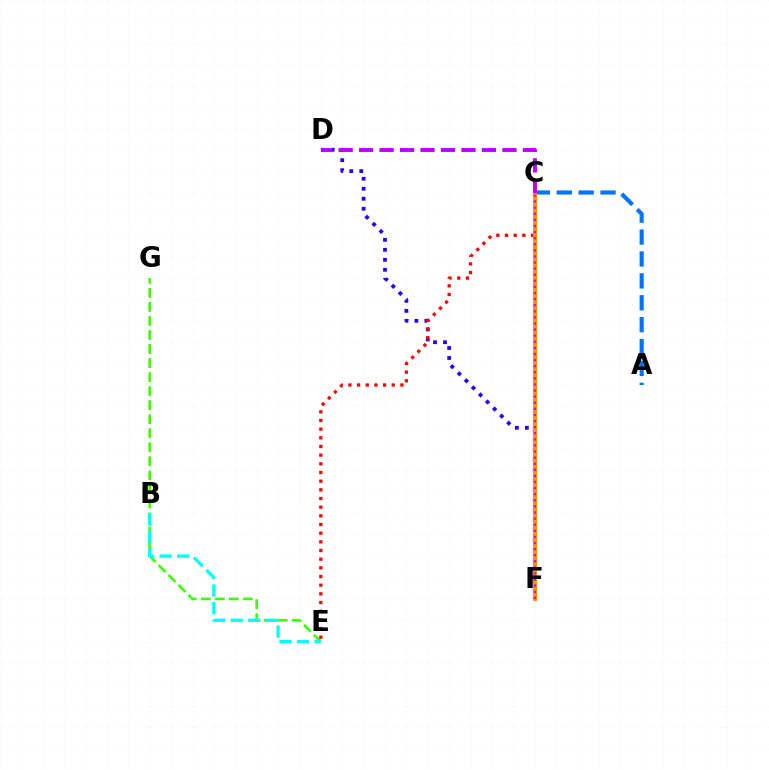{('C', 'F'): [{'color': '#00ff5c', 'line_style': 'dotted', 'thickness': 2.08}, {'color': '#d1ff00', 'line_style': 'dotted', 'thickness': 2.19}, {'color': '#ff9400', 'line_style': 'solid', 'thickness': 2.89}, {'color': '#ff00ac', 'line_style': 'dotted', 'thickness': 1.66}], ('A', 'C'): [{'color': '#0074ff', 'line_style': 'dashed', 'thickness': 2.97}], ('D', 'F'): [{'color': '#2500ff', 'line_style': 'dotted', 'thickness': 2.71}], ('E', 'G'): [{'color': '#3dff00', 'line_style': 'dashed', 'thickness': 1.91}], ('C', 'E'): [{'color': '#ff0000', 'line_style': 'dotted', 'thickness': 2.36}], ('B', 'E'): [{'color': '#00fff6', 'line_style': 'dashed', 'thickness': 2.38}], ('C', 'D'): [{'color': '#b900ff', 'line_style': 'dashed', 'thickness': 2.78}]}